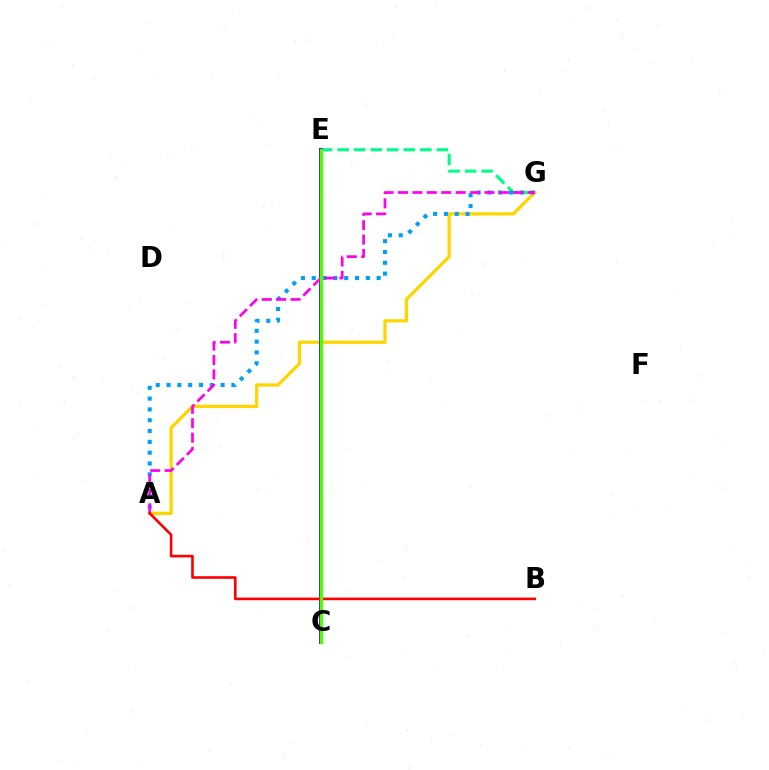{('E', 'G'): [{'color': '#00ff86', 'line_style': 'dashed', 'thickness': 2.25}], ('A', 'G'): [{'color': '#ffd500', 'line_style': 'solid', 'thickness': 2.35}, {'color': '#009eff', 'line_style': 'dotted', 'thickness': 2.94}, {'color': '#ff00ed', 'line_style': 'dashed', 'thickness': 1.96}], ('C', 'E'): [{'color': '#3700ff', 'line_style': 'solid', 'thickness': 2.83}, {'color': '#4fff00', 'line_style': 'solid', 'thickness': 2.45}], ('A', 'B'): [{'color': '#ff0000', 'line_style': 'solid', 'thickness': 1.89}]}